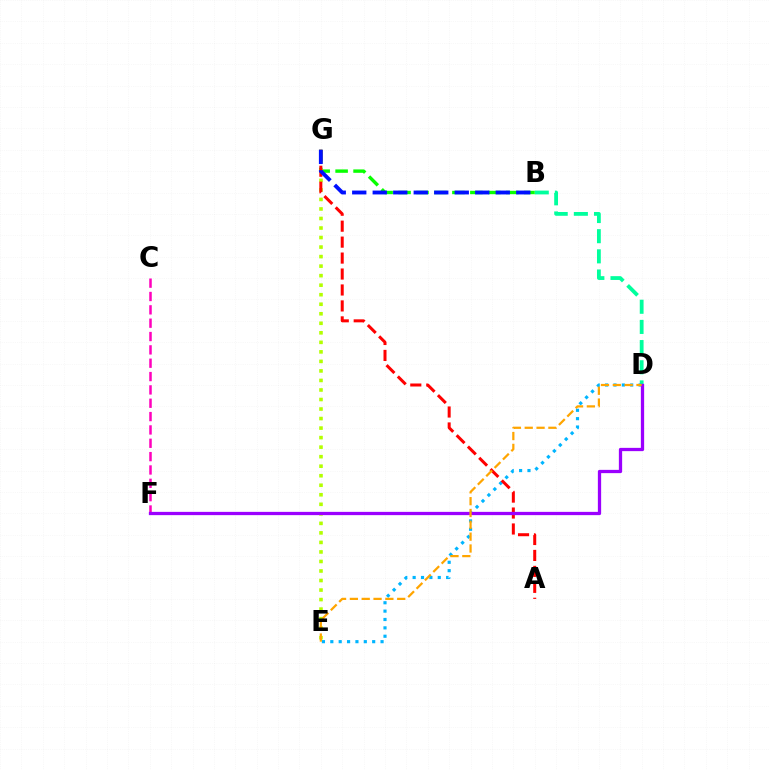{('B', 'D'): [{'color': '#00ff9d', 'line_style': 'dashed', 'thickness': 2.74}], ('C', 'F'): [{'color': '#ff00bd', 'line_style': 'dashed', 'thickness': 1.81}], ('D', 'E'): [{'color': '#00b5ff', 'line_style': 'dotted', 'thickness': 2.27}, {'color': '#ffa500', 'line_style': 'dashed', 'thickness': 1.61}], ('B', 'G'): [{'color': '#08ff00', 'line_style': 'dashed', 'thickness': 2.44}, {'color': '#0010ff', 'line_style': 'dashed', 'thickness': 2.79}], ('E', 'G'): [{'color': '#b3ff00', 'line_style': 'dotted', 'thickness': 2.59}], ('A', 'G'): [{'color': '#ff0000', 'line_style': 'dashed', 'thickness': 2.17}], ('D', 'F'): [{'color': '#9b00ff', 'line_style': 'solid', 'thickness': 2.36}]}